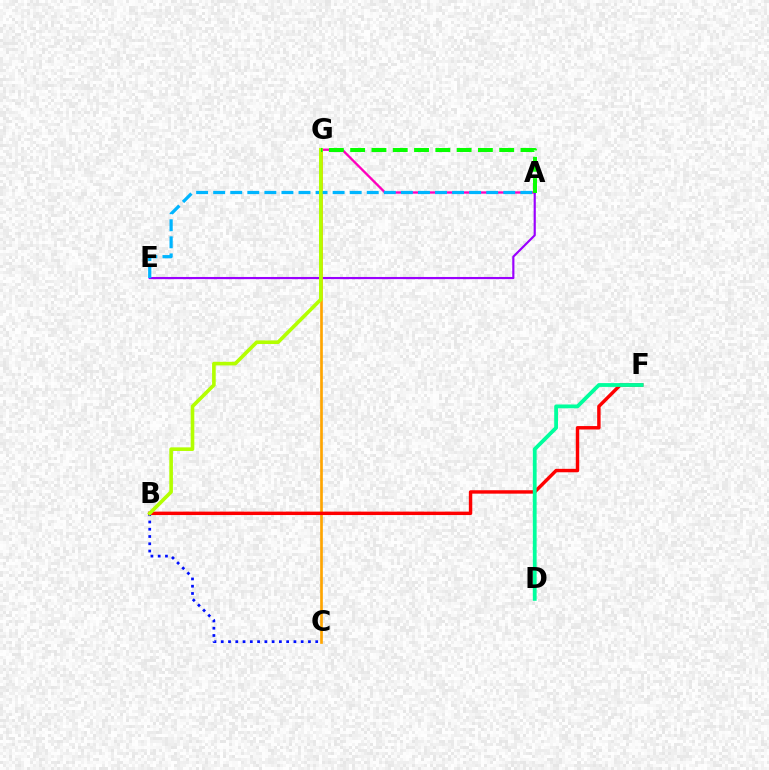{('A', 'G'): [{'color': '#ff00bd', 'line_style': 'solid', 'thickness': 1.68}, {'color': '#08ff00', 'line_style': 'dashed', 'thickness': 2.89}], ('A', 'E'): [{'color': '#9b00ff', 'line_style': 'solid', 'thickness': 1.56}, {'color': '#00b5ff', 'line_style': 'dashed', 'thickness': 2.32}], ('C', 'G'): [{'color': '#ffa500', 'line_style': 'solid', 'thickness': 1.92}], ('B', 'C'): [{'color': '#0010ff', 'line_style': 'dotted', 'thickness': 1.97}], ('B', 'F'): [{'color': '#ff0000', 'line_style': 'solid', 'thickness': 2.47}], ('D', 'F'): [{'color': '#00ff9d', 'line_style': 'solid', 'thickness': 2.75}], ('B', 'G'): [{'color': '#b3ff00', 'line_style': 'solid', 'thickness': 2.61}]}